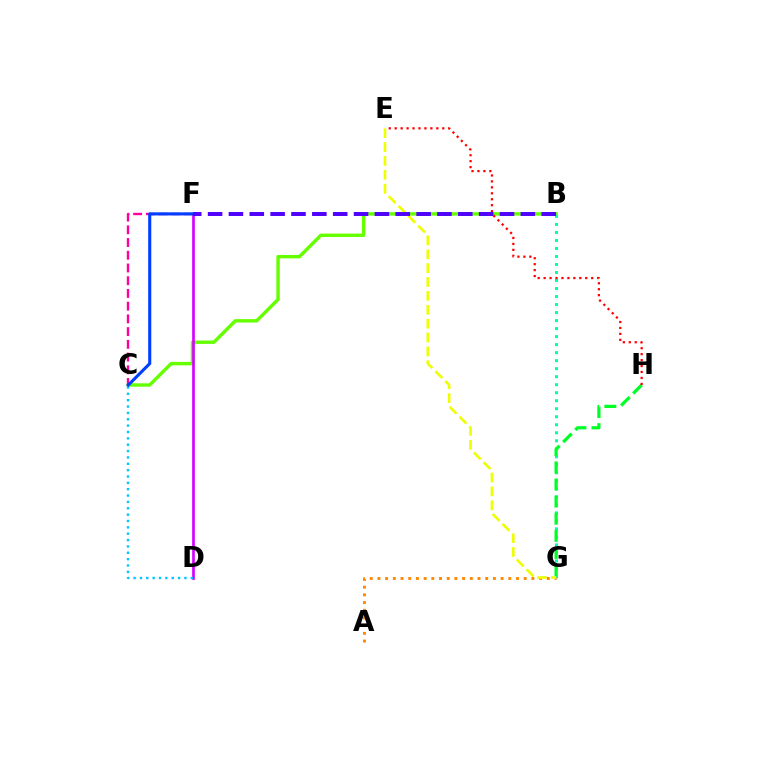{('B', 'C'): [{'color': '#66ff00', 'line_style': 'solid', 'thickness': 2.46}], ('B', 'G'): [{'color': '#00ffaf', 'line_style': 'dotted', 'thickness': 2.18}], ('D', 'F'): [{'color': '#d600ff', 'line_style': 'solid', 'thickness': 1.92}], ('C', 'F'): [{'color': '#ff00a0', 'line_style': 'dashed', 'thickness': 1.73}, {'color': '#003fff', 'line_style': 'solid', 'thickness': 2.23}], ('A', 'G'): [{'color': '#ff8800', 'line_style': 'dotted', 'thickness': 2.09}], ('G', 'H'): [{'color': '#00ff27', 'line_style': 'dashed', 'thickness': 2.32}], ('C', 'D'): [{'color': '#00c7ff', 'line_style': 'dotted', 'thickness': 1.73}], ('E', 'G'): [{'color': '#eeff00', 'line_style': 'dashed', 'thickness': 1.89}], ('E', 'H'): [{'color': '#ff0000', 'line_style': 'dotted', 'thickness': 1.62}], ('B', 'F'): [{'color': '#4f00ff', 'line_style': 'dashed', 'thickness': 2.83}]}